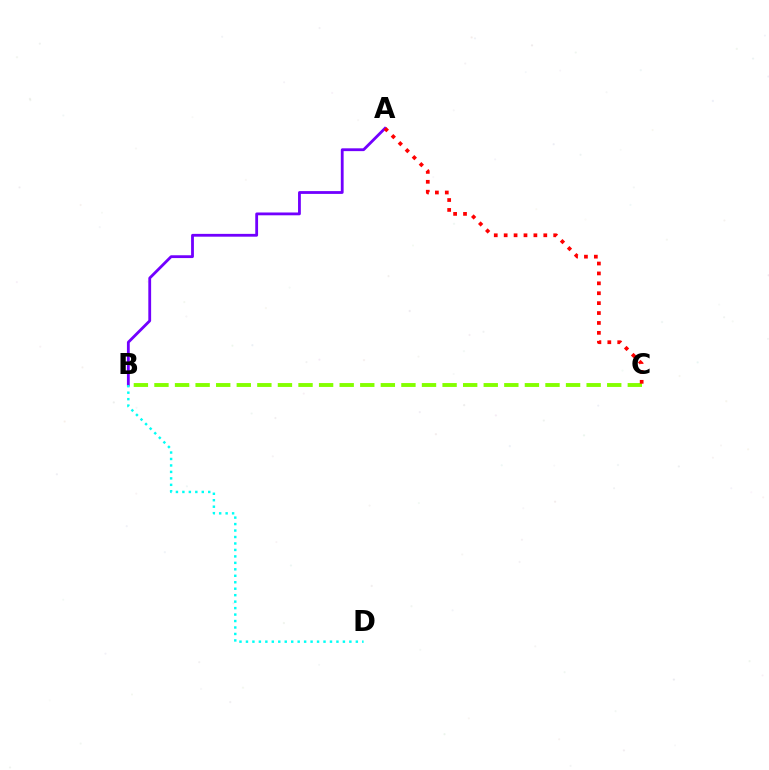{('B', 'C'): [{'color': '#84ff00', 'line_style': 'dashed', 'thickness': 2.8}], ('A', 'B'): [{'color': '#7200ff', 'line_style': 'solid', 'thickness': 2.02}], ('B', 'D'): [{'color': '#00fff6', 'line_style': 'dotted', 'thickness': 1.76}], ('A', 'C'): [{'color': '#ff0000', 'line_style': 'dotted', 'thickness': 2.69}]}